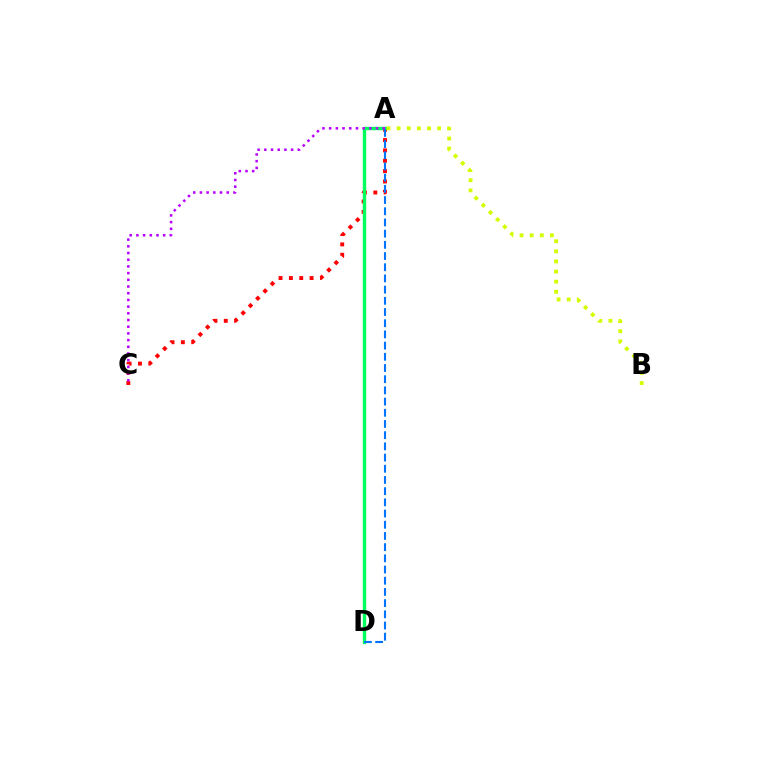{('A', 'C'): [{'color': '#ff0000', 'line_style': 'dotted', 'thickness': 2.81}, {'color': '#b900ff', 'line_style': 'dotted', 'thickness': 1.82}], ('A', 'D'): [{'color': '#00ff5c', 'line_style': 'solid', 'thickness': 2.44}, {'color': '#0074ff', 'line_style': 'dashed', 'thickness': 1.52}], ('A', 'B'): [{'color': '#d1ff00', 'line_style': 'dotted', 'thickness': 2.75}]}